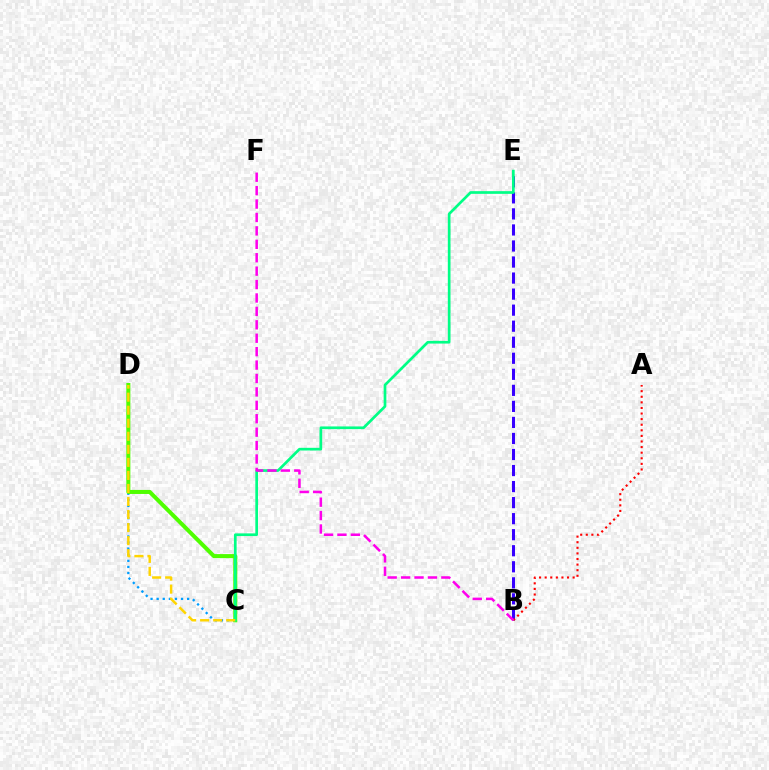{('B', 'E'): [{'color': '#3700ff', 'line_style': 'dashed', 'thickness': 2.18}], ('C', 'D'): [{'color': '#009eff', 'line_style': 'dotted', 'thickness': 1.66}, {'color': '#4fff00', 'line_style': 'solid', 'thickness': 2.91}, {'color': '#ffd500', 'line_style': 'dashed', 'thickness': 1.77}], ('A', 'B'): [{'color': '#ff0000', 'line_style': 'dotted', 'thickness': 1.52}], ('C', 'E'): [{'color': '#00ff86', 'line_style': 'solid', 'thickness': 1.94}], ('B', 'F'): [{'color': '#ff00ed', 'line_style': 'dashed', 'thickness': 1.82}]}